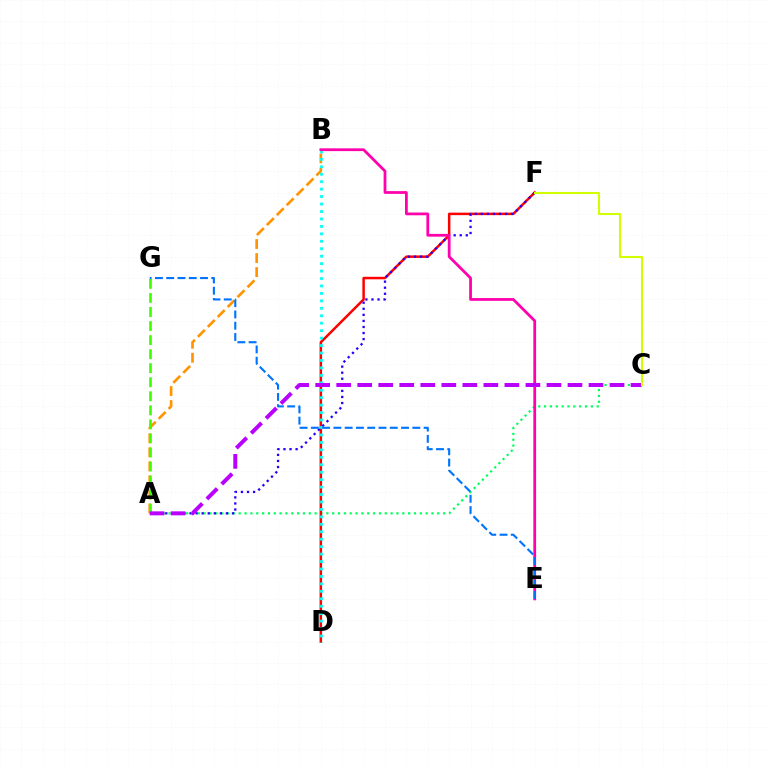{('A', 'B'): [{'color': '#ff9400', 'line_style': 'dashed', 'thickness': 1.91}], ('A', 'C'): [{'color': '#00ff5c', 'line_style': 'dotted', 'thickness': 1.59}, {'color': '#b900ff', 'line_style': 'dashed', 'thickness': 2.86}], ('D', 'F'): [{'color': '#ff0000', 'line_style': 'solid', 'thickness': 1.8}], ('B', 'D'): [{'color': '#00fff6', 'line_style': 'dotted', 'thickness': 2.02}], ('A', 'F'): [{'color': '#2500ff', 'line_style': 'dotted', 'thickness': 1.65}], ('B', 'E'): [{'color': '#ff00ac', 'line_style': 'solid', 'thickness': 1.99}], ('A', 'G'): [{'color': '#3dff00', 'line_style': 'dashed', 'thickness': 1.91}], ('E', 'G'): [{'color': '#0074ff', 'line_style': 'dashed', 'thickness': 1.53}], ('C', 'F'): [{'color': '#d1ff00', 'line_style': 'solid', 'thickness': 1.51}]}